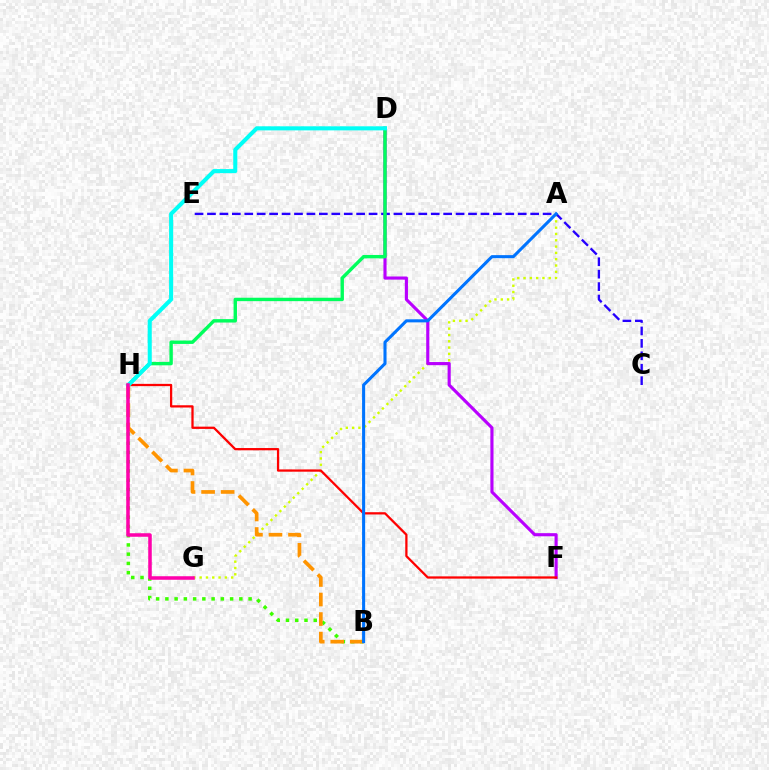{('A', 'G'): [{'color': '#d1ff00', 'line_style': 'dotted', 'thickness': 1.71}], ('D', 'F'): [{'color': '#b900ff', 'line_style': 'solid', 'thickness': 2.25}], ('B', 'H'): [{'color': '#3dff00', 'line_style': 'dotted', 'thickness': 2.51}, {'color': '#ff9400', 'line_style': 'dashed', 'thickness': 2.65}], ('C', 'E'): [{'color': '#2500ff', 'line_style': 'dashed', 'thickness': 1.69}], ('F', 'H'): [{'color': '#ff0000', 'line_style': 'solid', 'thickness': 1.63}], ('D', 'H'): [{'color': '#00ff5c', 'line_style': 'solid', 'thickness': 2.45}, {'color': '#00fff6', 'line_style': 'solid', 'thickness': 2.92}], ('A', 'B'): [{'color': '#0074ff', 'line_style': 'solid', 'thickness': 2.21}], ('G', 'H'): [{'color': '#ff00ac', 'line_style': 'solid', 'thickness': 2.54}]}